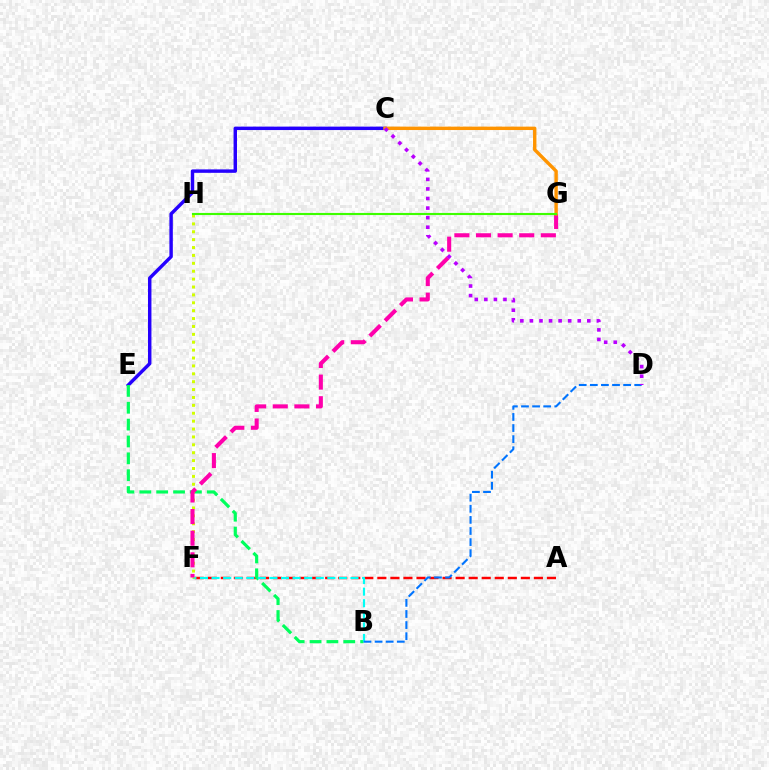{('A', 'F'): [{'color': '#ff0000', 'line_style': 'dashed', 'thickness': 1.77}], ('C', 'E'): [{'color': '#2500ff', 'line_style': 'solid', 'thickness': 2.47}], ('B', 'E'): [{'color': '#00ff5c', 'line_style': 'dashed', 'thickness': 2.29}], ('B', 'F'): [{'color': '#00fff6', 'line_style': 'dashed', 'thickness': 1.57}], ('F', 'H'): [{'color': '#d1ff00', 'line_style': 'dotted', 'thickness': 2.14}], ('F', 'G'): [{'color': '#ff00ac', 'line_style': 'dashed', 'thickness': 2.94}], ('B', 'D'): [{'color': '#0074ff', 'line_style': 'dashed', 'thickness': 1.51}], ('C', 'G'): [{'color': '#ff9400', 'line_style': 'solid', 'thickness': 2.45}], ('G', 'H'): [{'color': '#3dff00', 'line_style': 'solid', 'thickness': 1.53}], ('C', 'D'): [{'color': '#b900ff', 'line_style': 'dotted', 'thickness': 2.6}]}